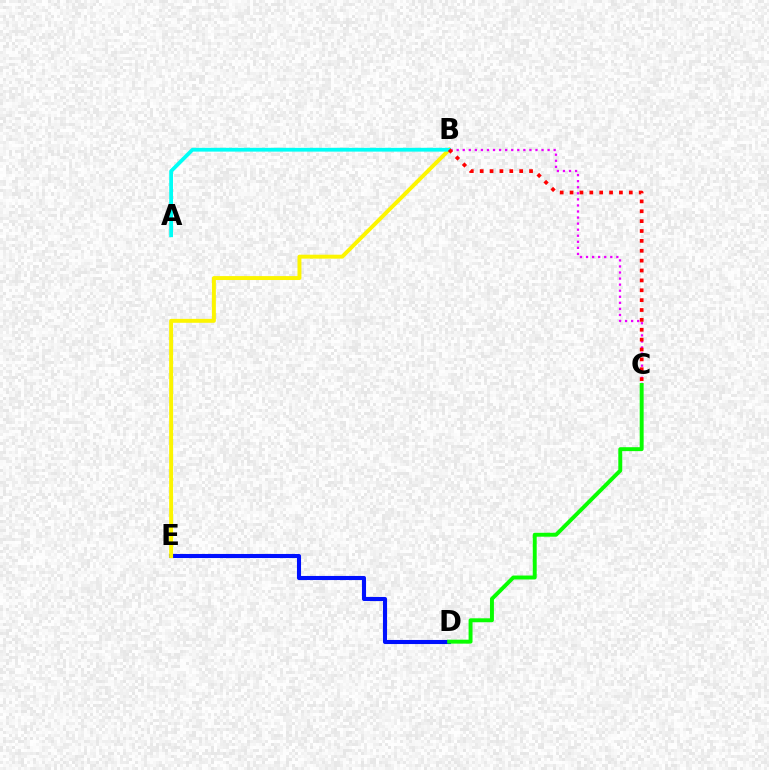{('D', 'E'): [{'color': '#0010ff', 'line_style': 'solid', 'thickness': 2.94}], ('B', 'C'): [{'color': '#ee00ff', 'line_style': 'dotted', 'thickness': 1.65}, {'color': '#ff0000', 'line_style': 'dotted', 'thickness': 2.68}], ('C', 'D'): [{'color': '#08ff00', 'line_style': 'solid', 'thickness': 2.83}], ('B', 'E'): [{'color': '#fcf500', 'line_style': 'solid', 'thickness': 2.83}], ('A', 'B'): [{'color': '#00fff6', 'line_style': 'solid', 'thickness': 2.72}]}